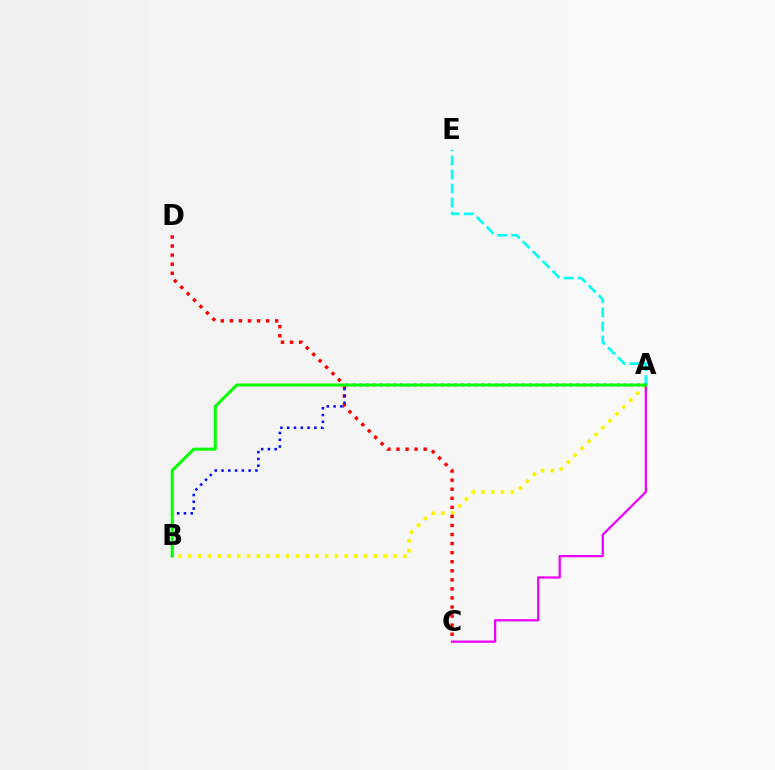{('A', 'B'): [{'color': '#fcf500', 'line_style': 'dotted', 'thickness': 2.65}, {'color': '#0010ff', 'line_style': 'dotted', 'thickness': 1.84}, {'color': '#08ff00', 'line_style': 'solid', 'thickness': 2.17}], ('A', 'C'): [{'color': '#ee00ff', 'line_style': 'solid', 'thickness': 1.63}], ('C', 'D'): [{'color': '#ff0000', 'line_style': 'dotted', 'thickness': 2.46}], ('A', 'E'): [{'color': '#00fff6', 'line_style': 'dashed', 'thickness': 1.9}]}